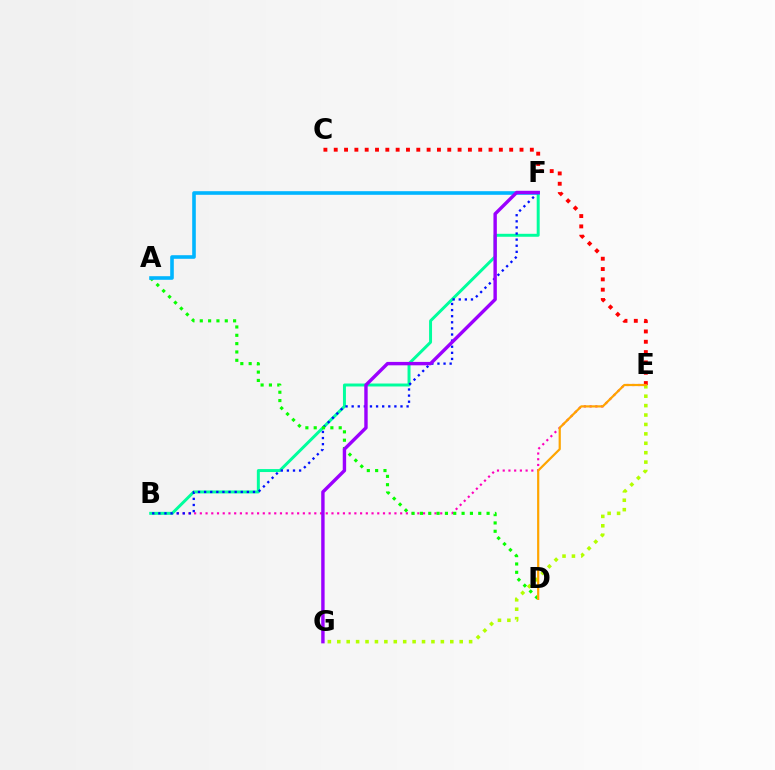{('B', 'E'): [{'color': '#ff00bd', 'line_style': 'dotted', 'thickness': 1.56}], ('B', 'F'): [{'color': '#00ff9d', 'line_style': 'solid', 'thickness': 2.13}, {'color': '#0010ff', 'line_style': 'dotted', 'thickness': 1.66}], ('A', 'D'): [{'color': '#08ff00', 'line_style': 'dotted', 'thickness': 2.26}], ('A', 'F'): [{'color': '#00b5ff', 'line_style': 'solid', 'thickness': 2.59}], ('C', 'E'): [{'color': '#ff0000', 'line_style': 'dotted', 'thickness': 2.8}], ('E', 'G'): [{'color': '#b3ff00', 'line_style': 'dotted', 'thickness': 2.56}], ('D', 'E'): [{'color': '#ffa500', 'line_style': 'solid', 'thickness': 1.59}], ('F', 'G'): [{'color': '#9b00ff', 'line_style': 'solid', 'thickness': 2.45}]}